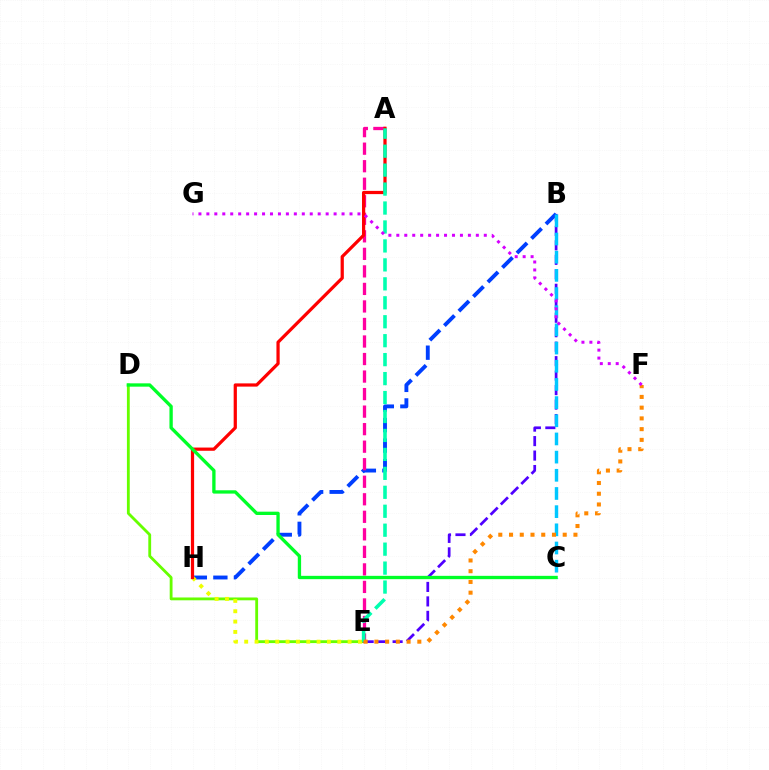{('D', 'E'): [{'color': '#66ff00', 'line_style': 'solid', 'thickness': 2.04}], ('B', 'E'): [{'color': '#4f00ff', 'line_style': 'dashed', 'thickness': 1.97}], ('B', 'H'): [{'color': '#003fff', 'line_style': 'dashed', 'thickness': 2.79}], ('A', 'E'): [{'color': '#ff00a0', 'line_style': 'dashed', 'thickness': 2.38}, {'color': '#00ffaf', 'line_style': 'dashed', 'thickness': 2.57}], ('B', 'C'): [{'color': '#00c7ff', 'line_style': 'dashed', 'thickness': 2.47}], ('E', 'H'): [{'color': '#eeff00', 'line_style': 'dotted', 'thickness': 2.81}], ('A', 'H'): [{'color': '#ff0000', 'line_style': 'solid', 'thickness': 2.32}], ('C', 'D'): [{'color': '#00ff27', 'line_style': 'solid', 'thickness': 2.39}], ('E', 'F'): [{'color': '#ff8800', 'line_style': 'dotted', 'thickness': 2.92}], ('F', 'G'): [{'color': '#d600ff', 'line_style': 'dotted', 'thickness': 2.16}]}